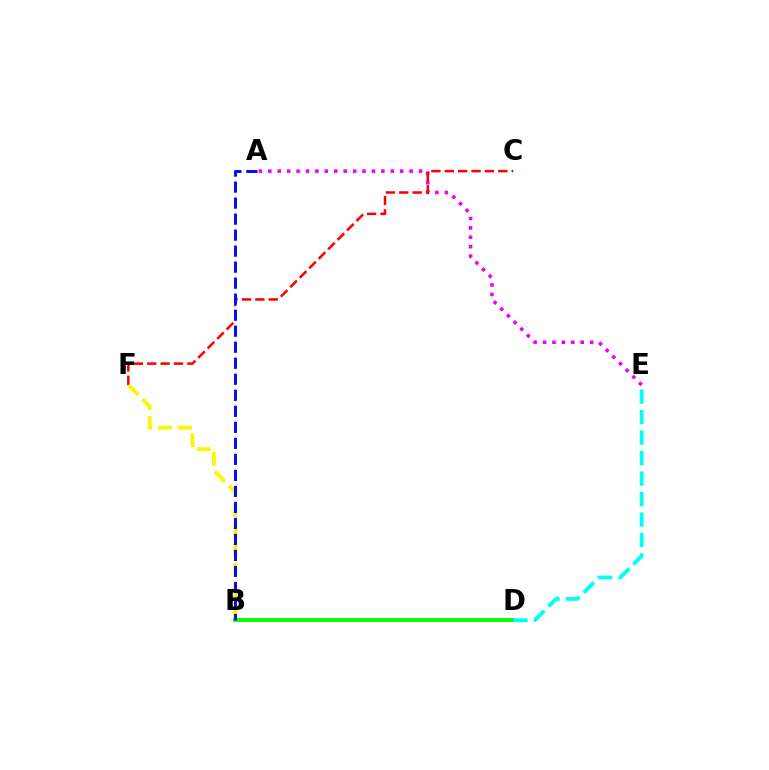{('B', 'D'): [{'color': '#08ff00', 'line_style': 'solid', 'thickness': 2.84}], ('A', 'E'): [{'color': '#ee00ff', 'line_style': 'dotted', 'thickness': 2.56}], ('C', 'F'): [{'color': '#ff0000', 'line_style': 'dashed', 'thickness': 1.82}], ('B', 'F'): [{'color': '#fcf500', 'line_style': 'dashed', 'thickness': 2.72}], ('A', 'B'): [{'color': '#0010ff', 'line_style': 'dashed', 'thickness': 2.18}], ('D', 'E'): [{'color': '#00fff6', 'line_style': 'dashed', 'thickness': 2.78}]}